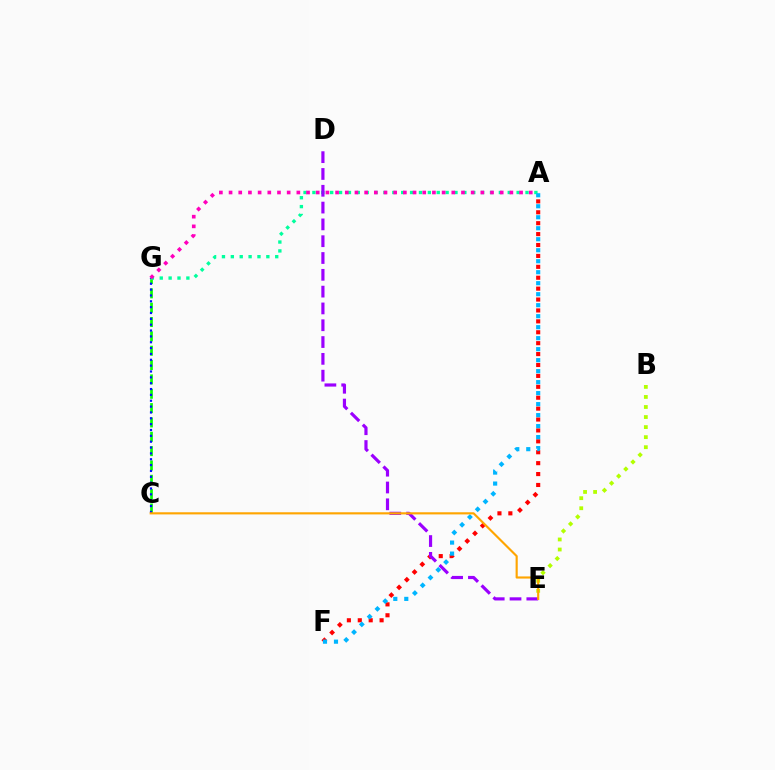{('A', 'F'): [{'color': '#ff0000', 'line_style': 'dotted', 'thickness': 2.96}, {'color': '#00b5ff', 'line_style': 'dotted', 'thickness': 2.99}], ('C', 'G'): [{'color': '#08ff00', 'line_style': 'dashed', 'thickness': 1.95}, {'color': '#0010ff', 'line_style': 'dotted', 'thickness': 1.59}], ('B', 'E'): [{'color': '#b3ff00', 'line_style': 'dotted', 'thickness': 2.73}], ('A', 'G'): [{'color': '#00ff9d', 'line_style': 'dotted', 'thickness': 2.41}, {'color': '#ff00bd', 'line_style': 'dotted', 'thickness': 2.63}], ('D', 'E'): [{'color': '#9b00ff', 'line_style': 'dashed', 'thickness': 2.28}], ('C', 'E'): [{'color': '#ffa500', 'line_style': 'solid', 'thickness': 1.54}]}